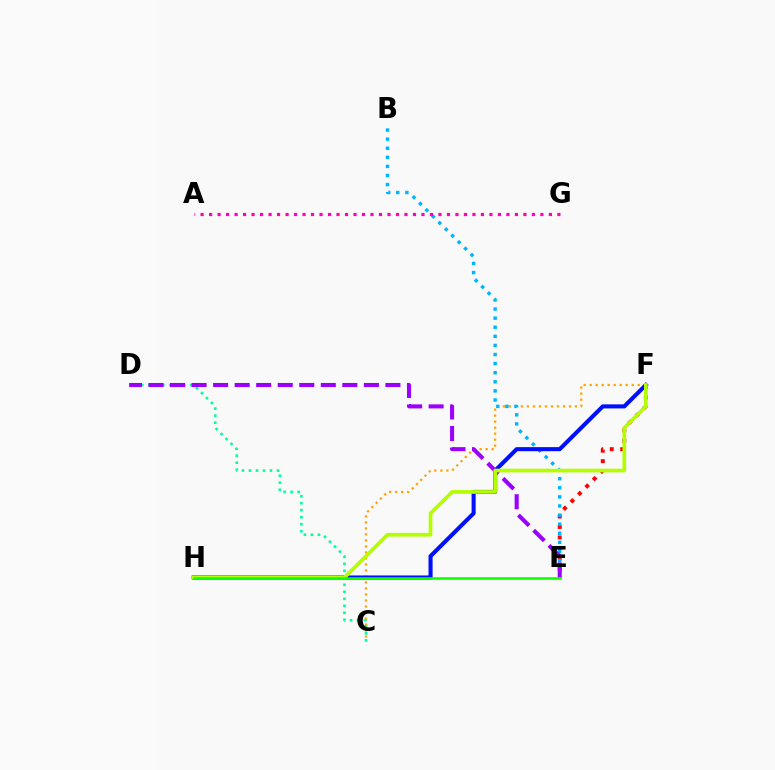{('C', 'F'): [{'color': '#ffa500', 'line_style': 'dotted', 'thickness': 1.63}], ('C', 'D'): [{'color': '#00ff9d', 'line_style': 'dotted', 'thickness': 1.9}], ('E', 'F'): [{'color': '#ff0000', 'line_style': 'dotted', 'thickness': 2.84}], ('B', 'E'): [{'color': '#00b5ff', 'line_style': 'dotted', 'thickness': 2.47}], ('A', 'G'): [{'color': '#ff00bd', 'line_style': 'dotted', 'thickness': 2.31}], ('F', 'H'): [{'color': '#0010ff', 'line_style': 'solid', 'thickness': 2.94}, {'color': '#b3ff00', 'line_style': 'solid', 'thickness': 2.66}], ('D', 'E'): [{'color': '#9b00ff', 'line_style': 'dashed', 'thickness': 2.93}], ('E', 'H'): [{'color': '#08ff00', 'line_style': 'solid', 'thickness': 1.81}]}